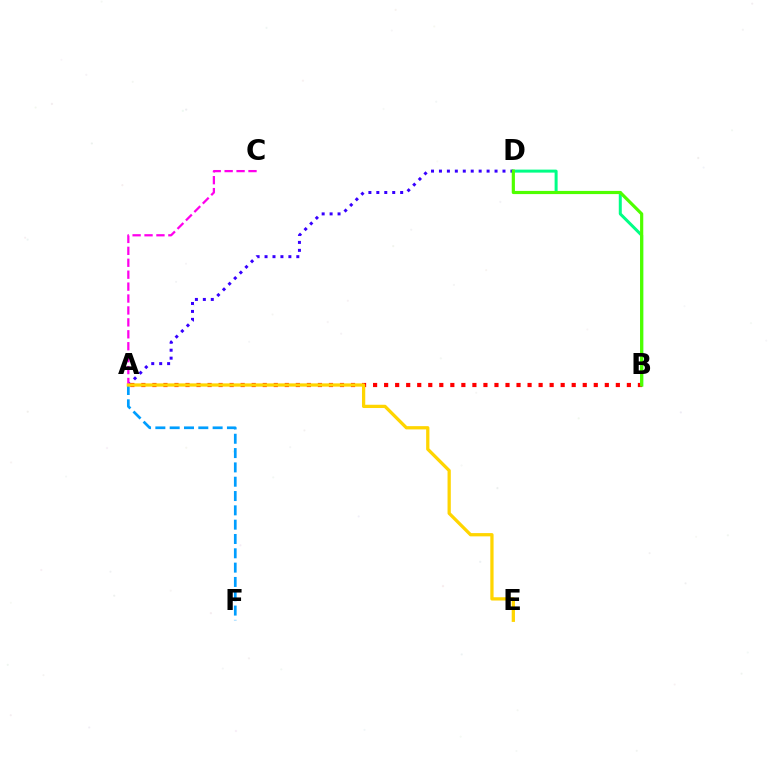{('B', 'D'): [{'color': '#00ff86', 'line_style': 'solid', 'thickness': 2.16}, {'color': '#4fff00', 'line_style': 'solid', 'thickness': 2.29}], ('A', 'D'): [{'color': '#3700ff', 'line_style': 'dotted', 'thickness': 2.16}], ('A', 'B'): [{'color': '#ff0000', 'line_style': 'dotted', 'thickness': 3.0}], ('A', 'F'): [{'color': '#009eff', 'line_style': 'dashed', 'thickness': 1.95}], ('A', 'C'): [{'color': '#ff00ed', 'line_style': 'dashed', 'thickness': 1.62}], ('A', 'E'): [{'color': '#ffd500', 'line_style': 'solid', 'thickness': 2.35}]}